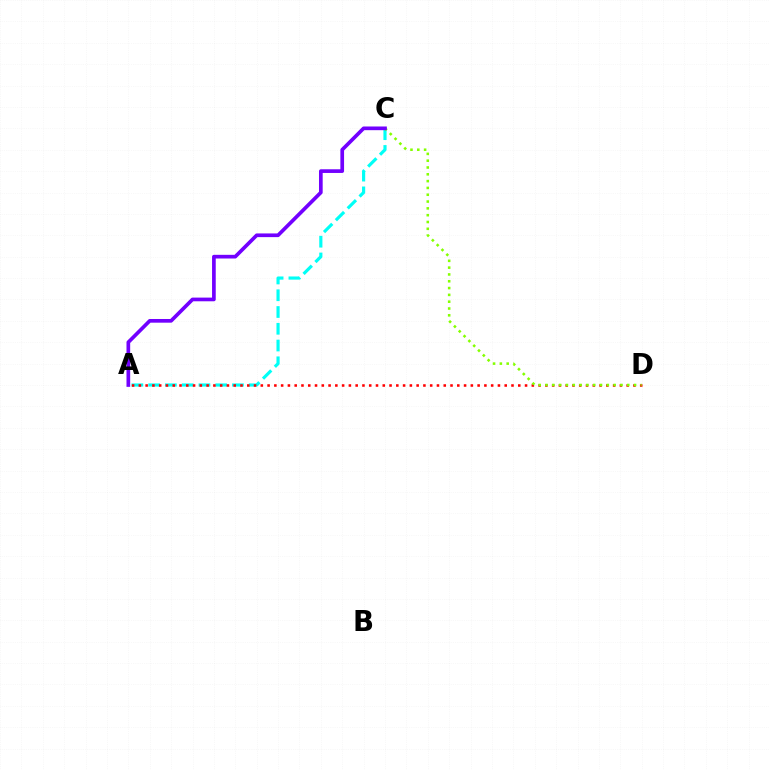{('A', 'C'): [{'color': '#00fff6', 'line_style': 'dashed', 'thickness': 2.28}, {'color': '#7200ff', 'line_style': 'solid', 'thickness': 2.65}], ('A', 'D'): [{'color': '#ff0000', 'line_style': 'dotted', 'thickness': 1.84}], ('C', 'D'): [{'color': '#84ff00', 'line_style': 'dotted', 'thickness': 1.85}]}